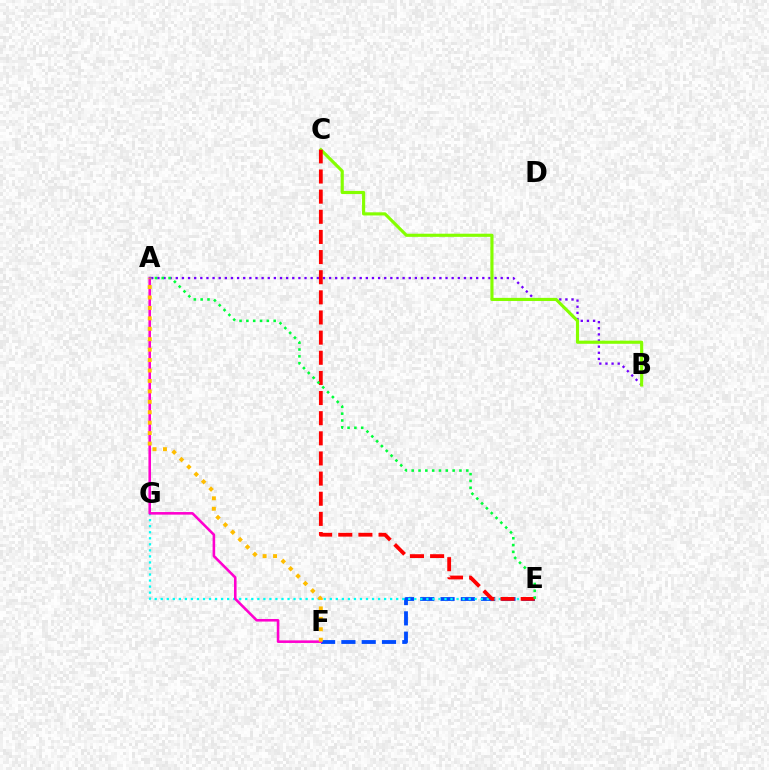{('E', 'F'): [{'color': '#004bff', 'line_style': 'dashed', 'thickness': 2.76}], ('E', 'G'): [{'color': '#00fff6', 'line_style': 'dotted', 'thickness': 1.64}], ('A', 'B'): [{'color': '#7200ff', 'line_style': 'dotted', 'thickness': 1.67}], ('A', 'F'): [{'color': '#ff00cf', 'line_style': 'solid', 'thickness': 1.86}, {'color': '#ffbd00', 'line_style': 'dotted', 'thickness': 2.83}], ('B', 'C'): [{'color': '#84ff00', 'line_style': 'solid', 'thickness': 2.26}], ('C', 'E'): [{'color': '#ff0000', 'line_style': 'dashed', 'thickness': 2.74}], ('A', 'E'): [{'color': '#00ff39', 'line_style': 'dotted', 'thickness': 1.85}]}